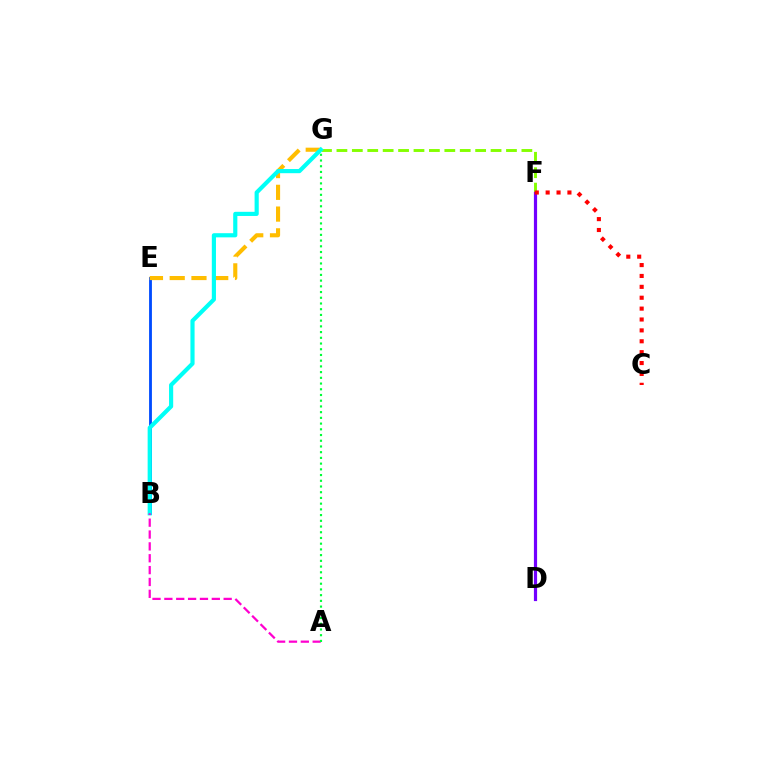{('F', 'G'): [{'color': '#84ff00', 'line_style': 'dashed', 'thickness': 2.09}], ('B', 'E'): [{'color': '#004bff', 'line_style': 'solid', 'thickness': 2.04}], ('D', 'F'): [{'color': '#7200ff', 'line_style': 'solid', 'thickness': 2.29}], ('E', 'G'): [{'color': '#ffbd00', 'line_style': 'dashed', 'thickness': 2.96}], ('B', 'G'): [{'color': '#00fff6', 'line_style': 'solid', 'thickness': 2.99}], ('C', 'F'): [{'color': '#ff0000', 'line_style': 'dotted', 'thickness': 2.96}], ('A', 'B'): [{'color': '#ff00cf', 'line_style': 'dashed', 'thickness': 1.61}], ('A', 'G'): [{'color': '#00ff39', 'line_style': 'dotted', 'thickness': 1.55}]}